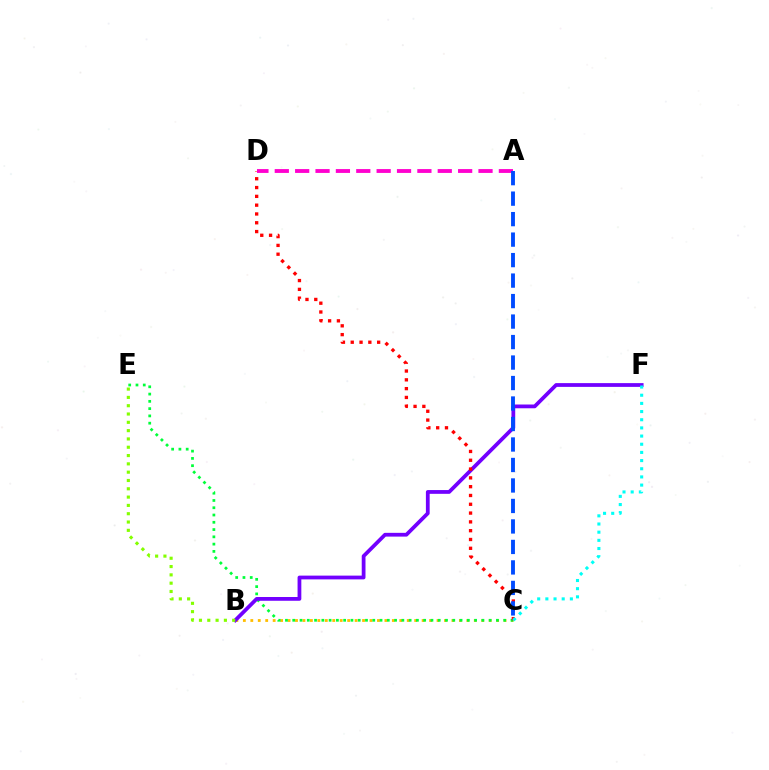{('B', 'C'): [{'color': '#ffbd00', 'line_style': 'dotted', 'thickness': 2.02}], ('C', 'E'): [{'color': '#00ff39', 'line_style': 'dotted', 'thickness': 1.98}], ('B', 'F'): [{'color': '#7200ff', 'line_style': 'solid', 'thickness': 2.71}], ('C', 'D'): [{'color': '#ff0000', 'line_style': 'dotted', 'thickness': 2.39}], ('C', 'F'): [{'color': '#00fff6', 'line_style': 'dotted', 'thickness': 2.22}], ('B', 'E'): [{'color': '#84ff00', 'line_style': 'dotted', 'thickness': 2.26}], ('A', 'D'): [{'color': '#ff00cf', 'line_style': 'dashed', 'thickness': 2.77}], ('A', 'C'): [{'color': '#004bff', 'line_style': 'dashed', 'thickness': 2.78}]}